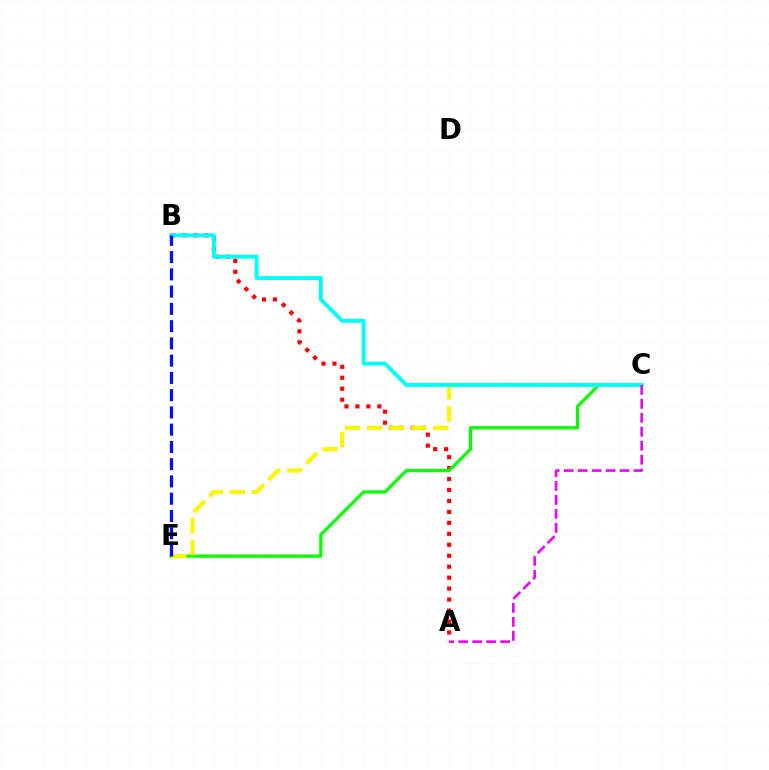{('A', 'B'): [{'color': '#ff0000', 'line_style': 'dotted', 'thickness': 2.98}], ('C', 'E'): [{'color': '#08ff00', 'line_style': 'solid', 'thickness': 2.33}, {'color': '#fcf500', 'line_style': 'dashed', 'thickness': 3.0}], ('B', 'C'): [{'color': '#00fff6', 'line_style': 'solid', 'thickness': 2.8}], ('B', 'E'): [{'color': '#0010ff', 'line_style': 'dashed', 'thickness': 2.34}], ('A', 'C'): [{'color': '#ee00ff', 'line_style': 'dashed', 'thickness': 1.9}]}